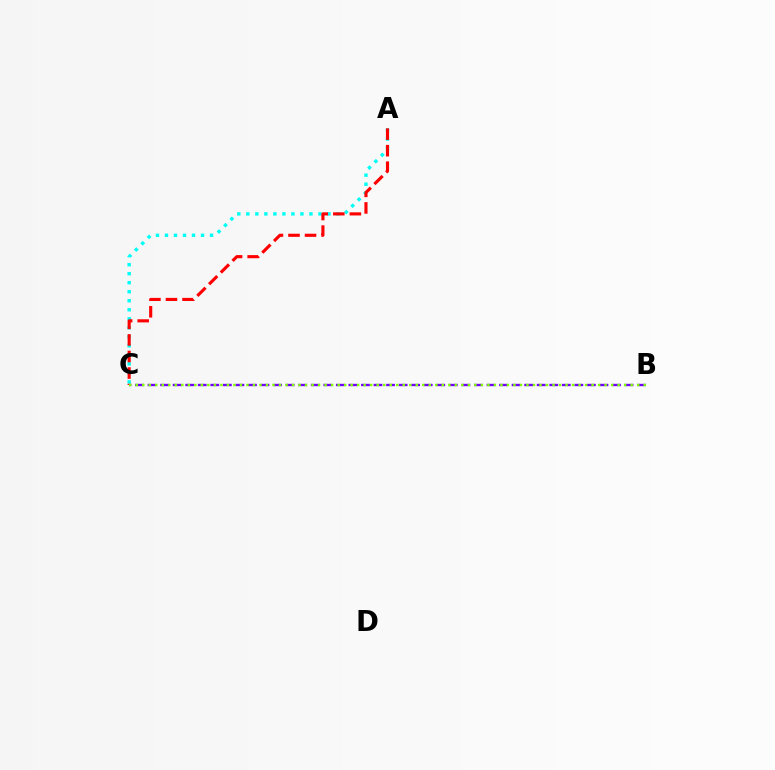{('A', 'C'): [{'color': '#00fff6', 'line_style': 'dotted', 'thickness': 2.45}, {'color': '#ff0000', 'line_style': 'dashed', 'thickness': 2.25}], ('B', 'C'): [{'color': '#7200ff', 'line_style': 'dashed', 'thickness': 1.71}, {'color': '#84ff00', 'line_style': 'dotted', 'thickness': 1.77}]}